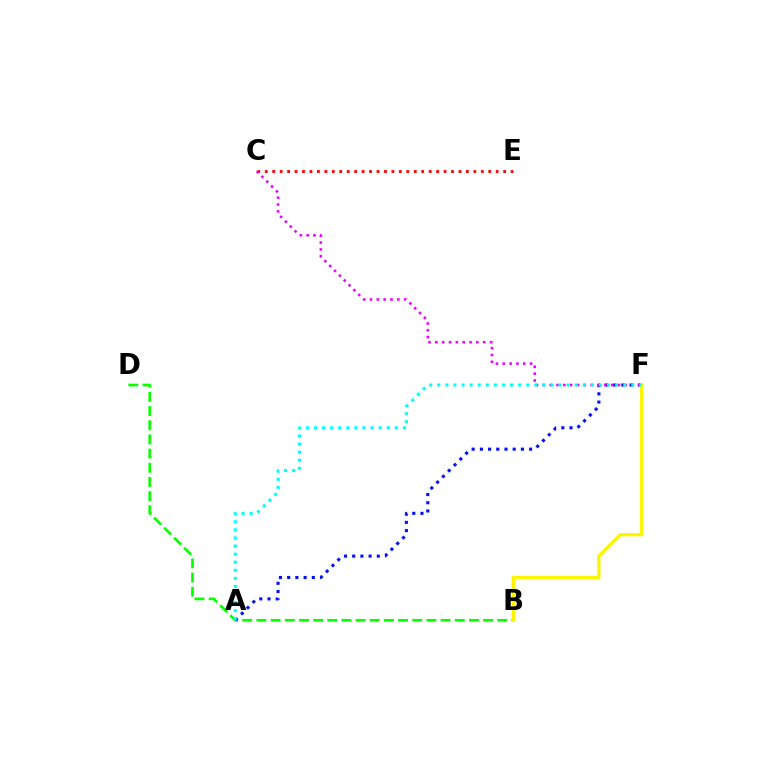{('B', 'D'): [{'color': '#08ff00', 'line_style': 'dashed', 'thickness': 1.92}], ('A', 'F'): [{'color': '#0010ff', 'line_style': 'dotted', 'thickness': 2.23}, {'color': '#00fff6', 'line_style': 'dotted', 'thickness': 2.2}], ('C', 'E'): [{'color': '#ff0000', 'line_style': 'dotted', 'thickness': 2.02}], ('C', 'F'): [{'color': '#ee00ff', 'line_style': 'dotted', 'thickness': 1.86}], ('B', 'F'): [{'color': '#fcf500', 'line_style': 'solid', 'thickness': 2.36}]}